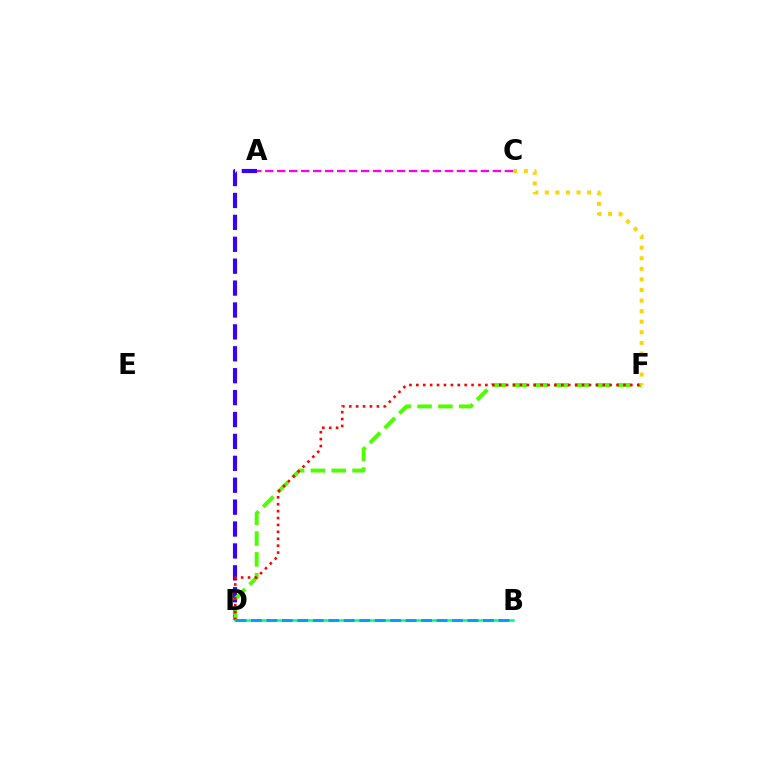{('A', 'D'): [{'color': '#3700ff', 'line_style': 'dashed', 'thickness': 2.98}], ('D', 'F'): [{'color': '#4fff00', 'line_style': 'dashed', 'thickness': 2.83}, {'color': '#ff0000', 'line_style': 'dotted', 'thickness': 1.88}], ('C', 'F'): [{'color': '#ffd500', 'line_style': 'dotted', 'thickness': 2.87}], ('B', 'D'): [{'color': '#00ff86', 'line_style': 'solid', 'thickness': 1.85}, {'color': '#009eff', 'line_style': 'dashed', 'thickness': 2.1}], ('A', 'C'): [{'color': '#ff00ed', 'line_style': 'dashed', 'thickness': 1.63}]}